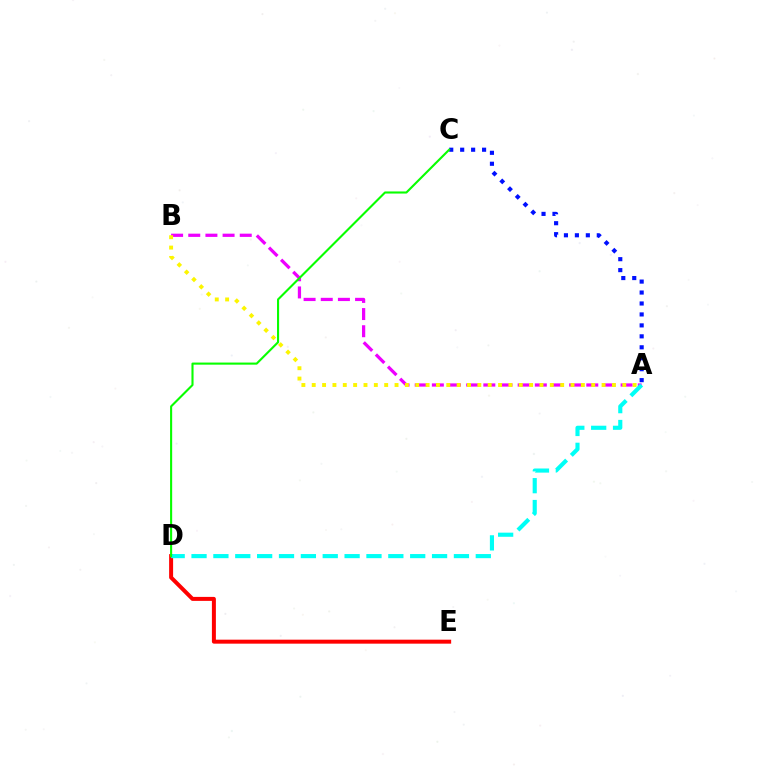{('A', 'C'): [{'color': '#0010ff', 'line_style': 'dotted', 'thickness': 2.98}], ('D', 'E'): [{'color': '#ff0000', 'line_style': 'solid', 'thickness': 2.87}], ('A', 'B'): [{'color': '#ee00ff', 'line_style': 'dashed', 'thickness': 2.33}, {'color': '#fcf500', 'line_style': 'dotted', 'thickness': 2.81}], ('A', 'D'): [{'color': '#00fff6', 'line_style': 'dashed', 'thickness': 2.97}], ('C', 'D'): [{'color': '#08ff00', 'line_style': 'solid', 'thickness': 1.52}]}